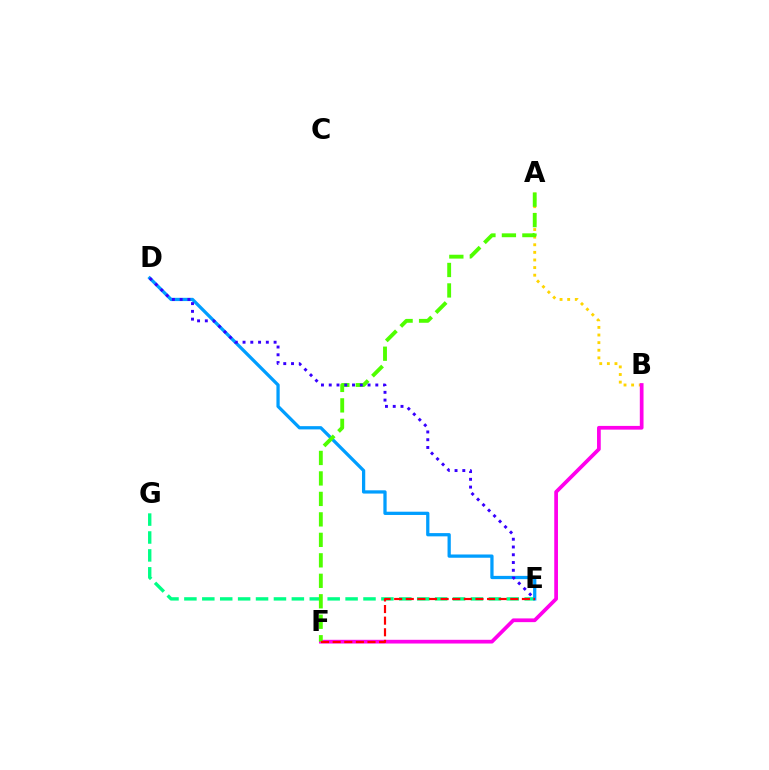{('E', 'G'): [{'color': '#00ff86', 'line_style': 'dashed', 'thickness': 2.43}], ('D', 'E'): [{'color': '#009eff', 'line_style': 'solid', 'thickness': 2.35}, {'color': '#3700ff', 'line_style': 'dotted', 'thickness': 2.11}], ('A', 'B'): [{'color': '#ffd500', 'line_style': 'dotted', 'thickness': 2.07}], ('B', 'F'): [{'color': '#ff00ed', 'line_style': 'solid', 'thickness': 2.68}], ('A', 'F'): [{'color': '#4fff00', 'line_style': 'dashed', 'thickness': 2.78}], ('E', 'F'): [{'color': '#ff0000', 'line_style': 'dashed', 'thickness': 1.58}]}